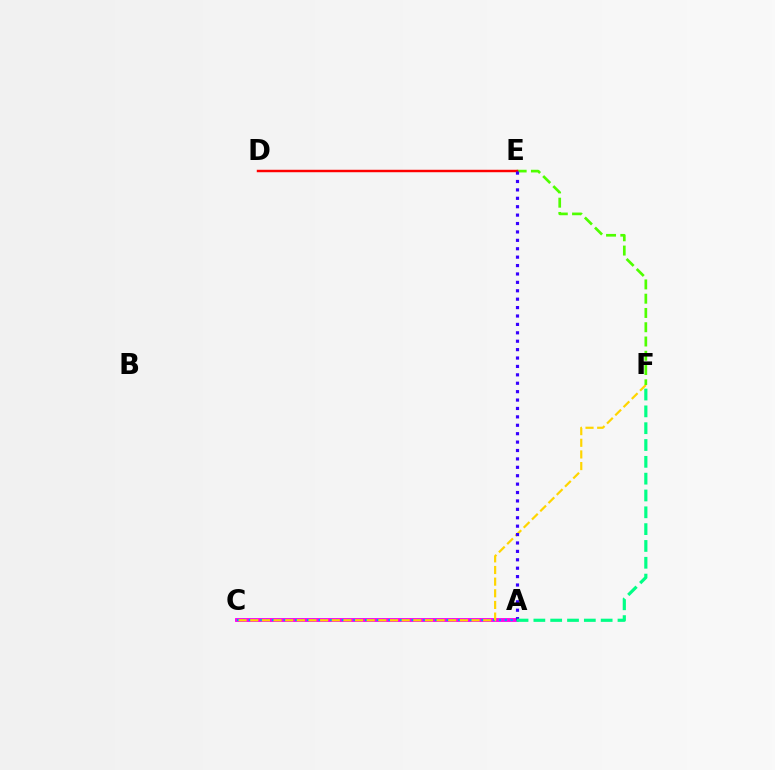{('A', 'C'): [{'color': '#ff00ed', 'line_style': 'solid', 'thickness': 2.77}, {'color': '#009eff', 'line_style': 'dotted', 'thickness': 1.58}], ('C', 'F'): [{'color': '#ffd500', 'line_style': 'dashed', 'thickness': 1.58}], ('E', 'F'): [{'color': '#4fff00', 'line_style': 'dashed', 'thickness': 1.94}], ('D', 'E'): [{'color': '#ff0000', 'line_style': 'solid', 'thickness': 1.76}], ('A', 'E'): [{'color': '#3700ff', 'line_style': 'dotted', 'thickness': 2.28}], ('A', 'F'): [{'color': '#00ff86', 'line_style': 'dashed', 'thickness': 2.29}]}